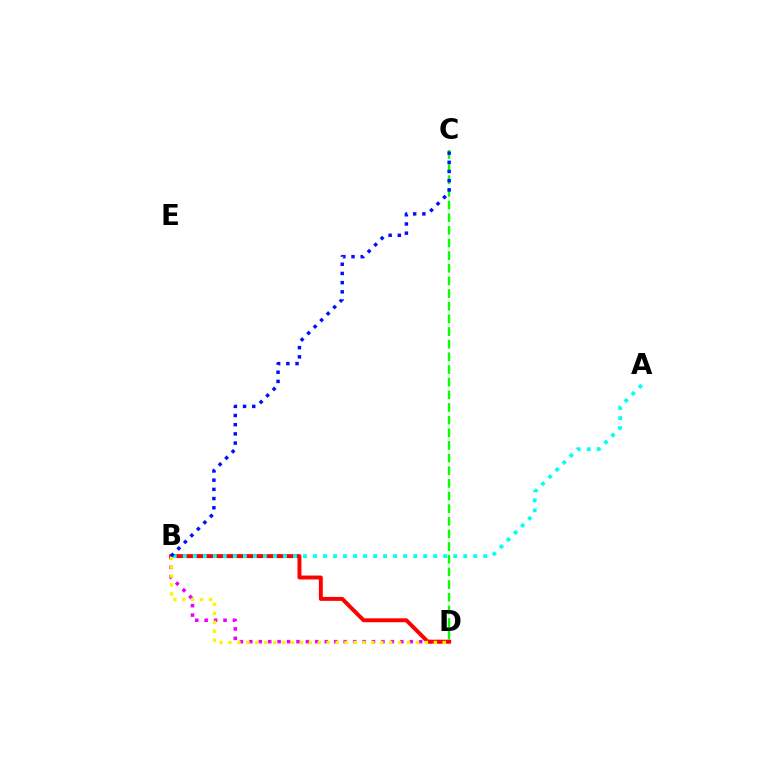{('B', 'D'): [{'color': '#ee00ff', 'line_style': 'dotted', 'thickness': 2.56}, {'color': '#ff0000', 'line_style': 'solid', 'thickness': 2.83}, {'color': '#fcf500', 'line_style': 'dotted', 'thickness': 2.43}], ('C', 'D'): [{'color': '#08ff00', 'line_style': 'dashed', 'thickness': 1.72}], ('A', 'B'): [{'color': '#00fff6', 'line_style': 'dotted', 'thickness': 2.72}], ('B', 'C'): [{'color': '#0010ff', 'line_style': 'dotted', 'thickness': 2.5}]}